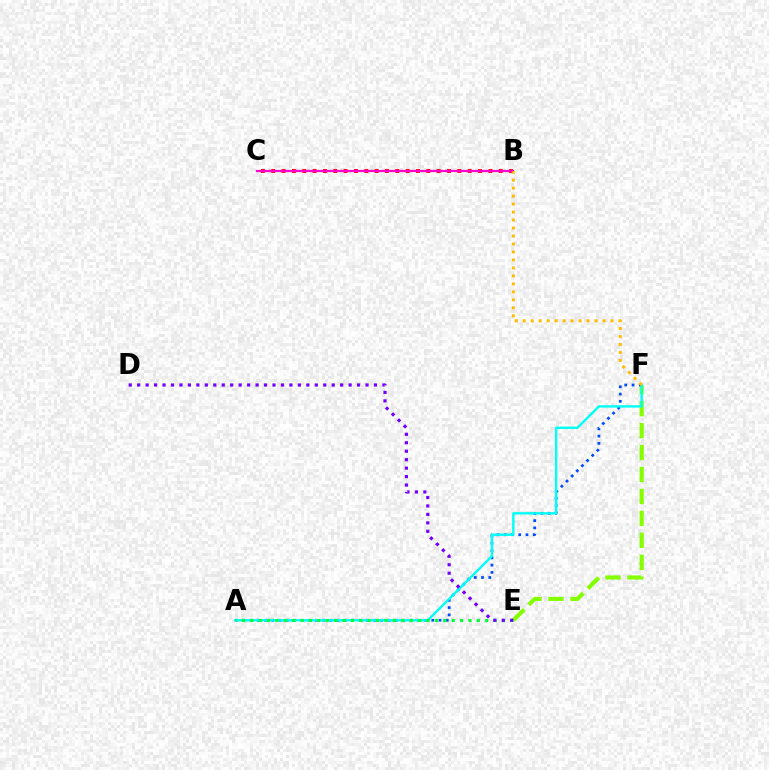{('E', 'F'): [{'color': '#84ff00', 'line_style': 'dashed', 'thickness': 2.98}], ('B', 'C'): [{'color': '#ff0000', 'line_style': 'dotted', 'thickness': 2.81}, {'color': '#ff00cf', 'line_style': 'solid', 'thickness': 1.6}], ('A', 'F'): [{'color': '#004bff', 'line_style': 'dotted', 'thickness': 1.98}, {'color': '#00fff6', 'line_style': 'solid', 'thickness': 1.71}], ('A', 'E'): [{'color': '#00ff39', 'line_style': 'dotted', 'thickness': 2.28}], ('D', 'E'): [{'color': '#7200ff', 'line_style': 'dotted', 'thickness': 2.3}], ('B', 'F'): [{'color': '#ffbd00', 'line_style': 'dotted', 'thickness': 2.17}]}